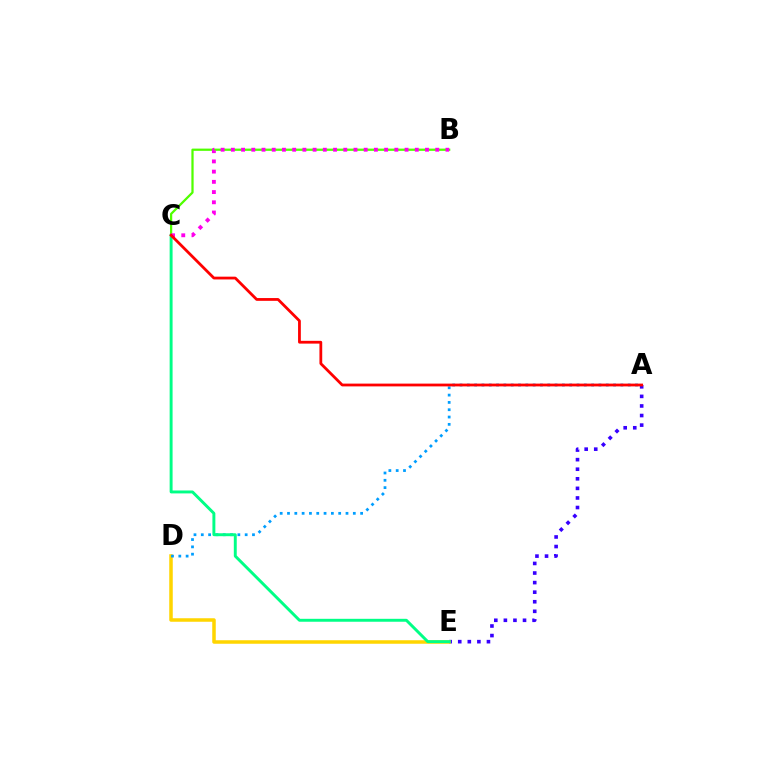{('A', 'E'): [{'color': '#3700ff', 'line_style': 'dotted', 'thickness': 2.6}], ('D', 'E'): [{'color': '#ffd500', 'line_style': 'solid', 'thickness': 2.53}], ('A', 'D'): [{'color': '#009eff', 'line_style': 'dotted', 'thickness': 1.99}], ('B', 'C'): [{'color': '#4fff00', 'line_style': 'solid', 'thickness': 1.62}, {'color': '#ff00ed', 'line_style': 'dotted', 'thickness': 2.78}], ('C', 'E'): [{'color': '#00ff86', 'line_style': 'solid', 'thickness': 2.11}], ('A', 'C'): [{'color': '#ff0000', 'line_style': 'solid', 'thickness': 2.0}]}